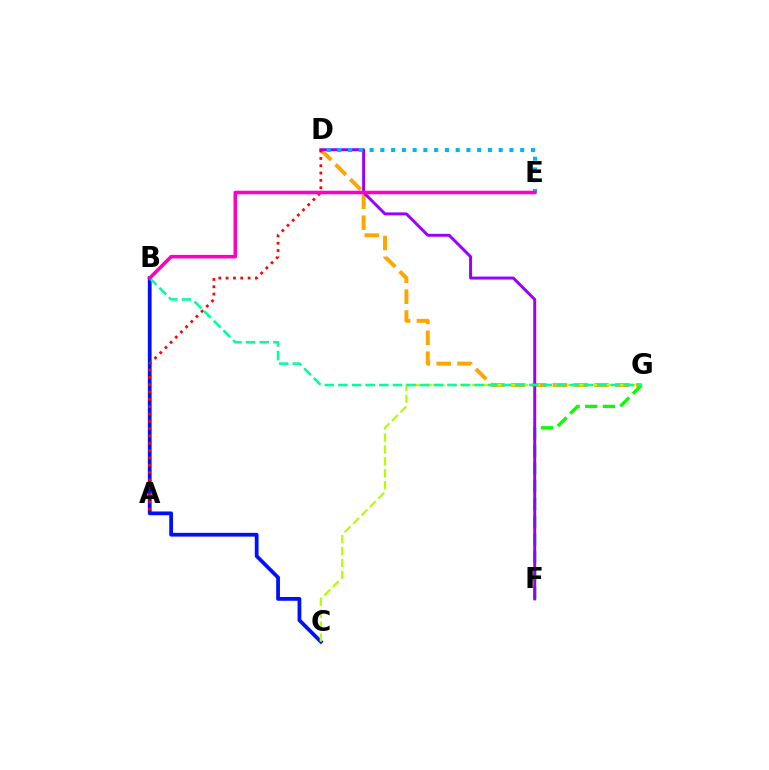{('D', 'G'): [{'color': '#ffa500', 'line_style': 'dashed', 'thickness': 2.83}], ('F', 'G'): [{'color': '#08ff00', 'line_style': 'dashed', 'thickness': 2.41}], ('D', 'F'): [{'color': '#9b00ff', 'line_style': 'solid', 'thickness': 2.13}], ('B', 'C'): [{'color': '#0010ff', 'line_style': 'solid', 'thickness': 2.71}], ('D', 'E'): [{'color': '#00b5ff', 'line_style': 'dotted', 'thickness': 2.92}], ('C', 'G'): [{'color': '#b3ff00', 'line_style': 'dashed', 'thickness': 1.62}], ('A', 'D'): [{'color': '#ff0000', 'line_style': 'dotted', 'thickness': 1.99}], ('B', 'G'): [{'color': '#00ff9d', 'line_style': 'dashed', 'thickness': 1.85}], ('B', 'E'): [{'color': '#ff00bd', 'line_style': 'solid', 'thickness': 2.56}]}